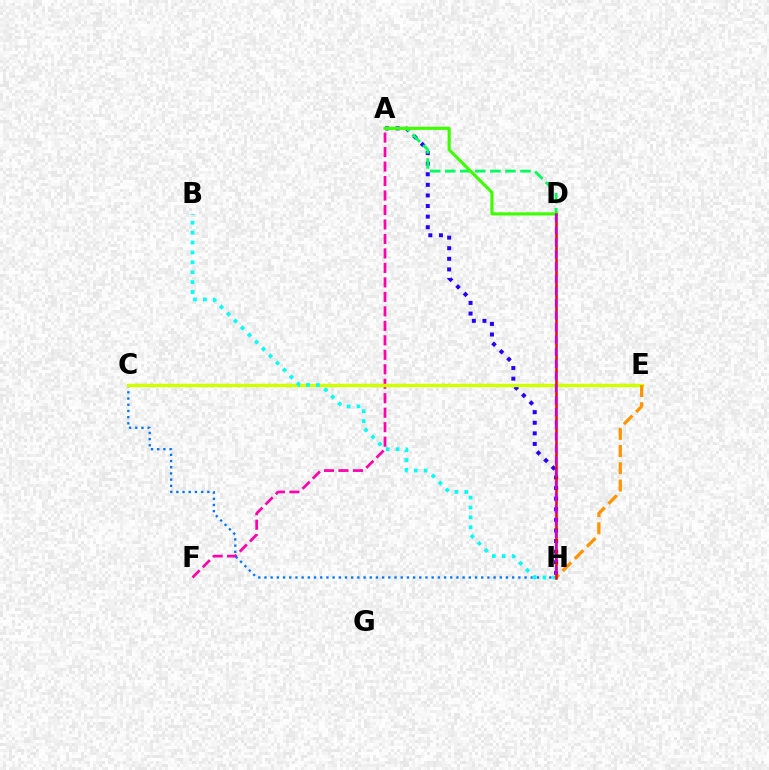{('A', 'H'): [{'color': '#2500ff', 'line_style': 'dotted', 'thickness': 2.88}], ('A', 'F'): [{'color': '#ff00ac', 'line_style': 'dashed', 'thickness': 1.97}], ('C', 'H'): [{'color': '#0074ff', 'line_style': 'dotted', 'thickness': 1.68}], ('C', 'E'): [{'color': '#d1ff00', 'line_style': 'solid', 'thickness': 2.46}], ('A', 'D'): [{'color': '#00ff5c', 'line_style': 'dashed', 'thickness': 2.04}, {'color': '#3dff00', 'line_style': 'solid', 'thickness': 2.24}], ('B', 'H'): [{'color': '#00fff6', 'line_style': 'dotted', 'thickness': 2.69}], ('E', 'H'): [{'color': '#ff9400', 'line_style': 'dashed', 'thickness': 2.34}], ('D', 'H'): [{'color': '#ff0000', 'line_style': 'solid', 'thickness': 1.83}, {'color': '#b900ff', 'line_style': 'dashed', 'thickness': 1.65}]}